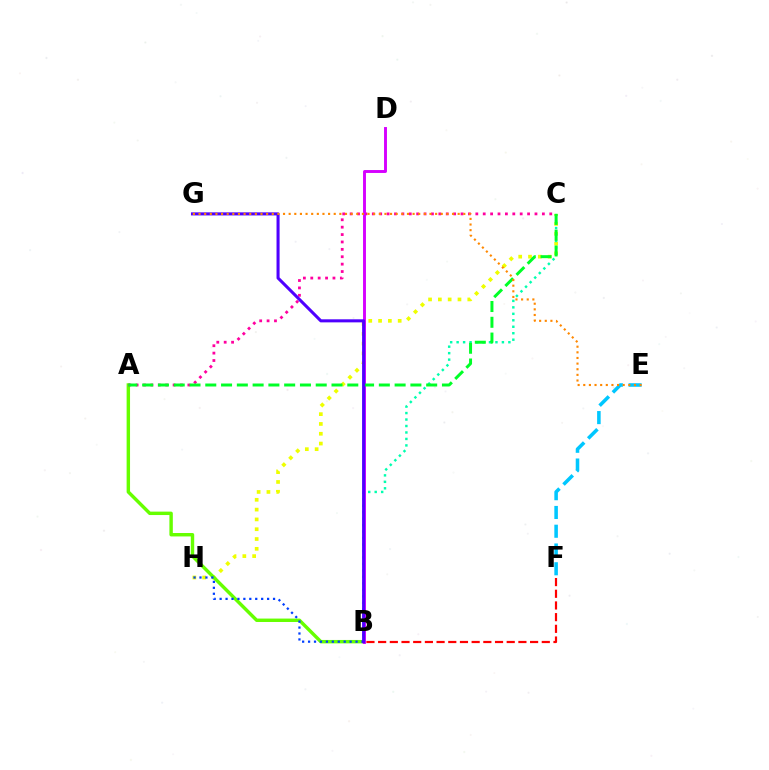{('C', 'H'): [{'color': '#eeff00', 'line_style': 'dotted', 'thickness': 2.66}], ('B', 'F'): [{'color': '#ff0000', 'line_style': 'dashed', 'thickness': 1.59}], ('A', 'B'): [{'color': '#66ff00', 'line_style': 'solid', 'thickness': 2.46}], ('B', 'C'): [{'color': '#00ffaf', 'line_style': 'dotted', 'thickness': 1.76}], ('A', 'C'): [{'color': '#ff00a0', 'line_style': 'dotted', 'thickness': 2.01}, {'color': '#00ff27', 'line_style': 'dashed', 'thickness': 2.14}], ('B', 'H'): [{'color': '#003fff', 'line_style': 'dotted', 'thickness': 1.61}], ('E', 'F'): [{'color': '#00c7ff', 'line_style': 'dashed', 'thickness': 2.55}], ('B', 'D'): [{'color': '#d600ff', 'line_style': 'solid', 'thickness': 2.1}], ('B', 'G'): [{'color': '#4f00ff', 'line_style': 'solid', 'thickness': 2.2}], ('E', 'G'): [{'color': '#ff8800', 'line_style': 'dotted', 'thickness': 1.53}]}